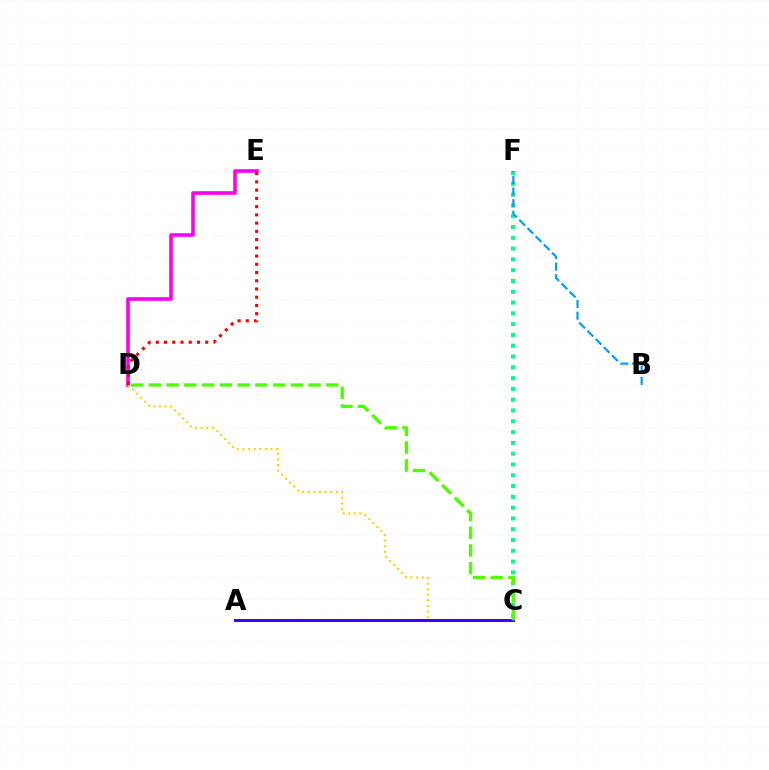{('C', 'F'): [{'color': '#00ff86', 'line_style': 'dotted', 'thickness': 2.93}], ('D', 'E'): [{'color': '#ff00ed', 'line_style': 'solid', 'thickness': 2.61}, {'color': '#ff0000', 'line_style': 'dotted', 'thickness': 2.24}], ('C', 'D'): [{'color': '#ffd500', 'line_style': 'dotted', 'thickness': 1.53}, {'color': '#4fff00', 'line_style': 'dashed', 'thickness': 2.41}], ('A', 'C'): [{'color': '#3700ff', 'line_style': 'solid', 'thickness': 2.11}], ('B', 'F'): [{'color': '#009eff', 'line_style': 'dashed', 'thickness': 1.58}]}